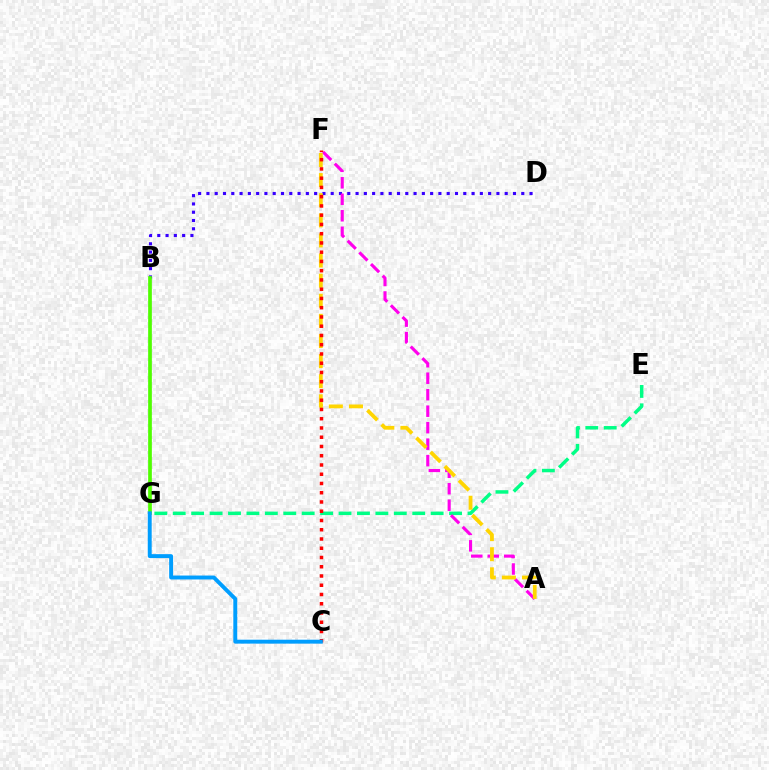{('B', 'D'): [{'color': '#3700ff', 'line_style': 'dotted', 'thickness': 2.25}], ('E', 'G'): [{'color': '#00ff86', 'line_style': 'dashed', 'thickness': 2.5}], ('A', 'F'): [{'color': '#ff00ed', 'line_style': 'dashed', 'thickness': 2.24}, {'color': '#ffd500', 'line_style': 'dashed', 'thickness': 2.73}], ('B', 'G'): [{'color': '#4fff00', 'line_style': 'solid', 'thickness': 2.66}], ('C', 'F'): [{'color': '#ff0000', 'line_style': 'dotted', 'thickness': 2.51}], ('C', 'G'): [{'color': '#009eff', 'line_style': 'solid', 'thickness': 2.82}]}